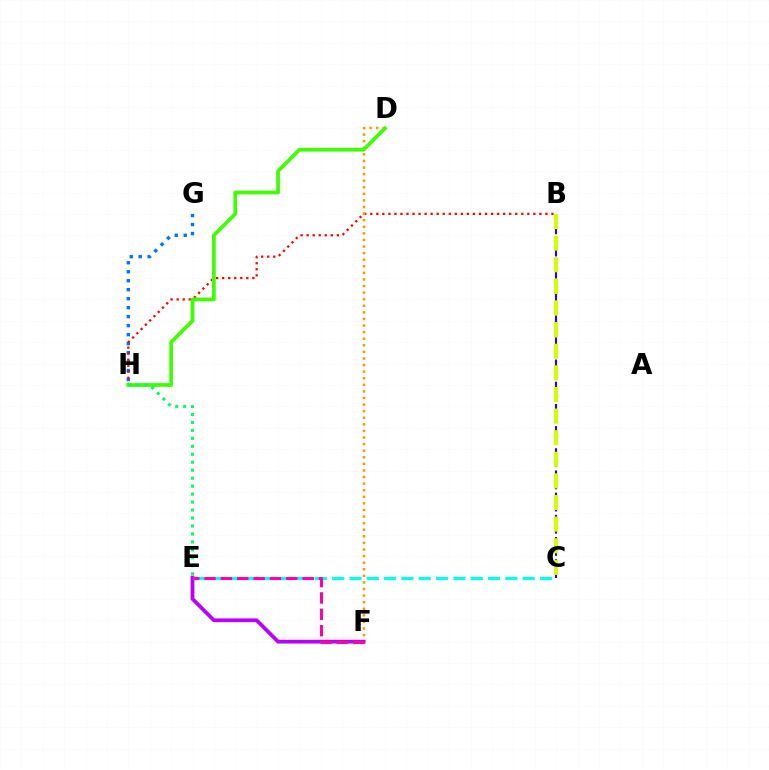{('G', 'H'): [{'color': '#0074ff', 'line_style': 'dotted', 'thickness': 2.44}], ('B', 'H'): [{'color': '#ff0000', 'line_style': 'dotted', 'thickness': 1.64}], ('D', 'F'): [{'color': '#ff9400', 'line_style': 'dotted', 'thickness': 1.79}], ('E', 'F'): [{'color': '#b900ff', 'line_style': 'solid', 'thickness': 2.71}, {'color': '#ff00ac', 'line_style': 'dashed', 'thickness': 2.22}], ('B', 'C'): [{'color': '#2500ff', 'line_style': 'dashed', 'thickness': 1.51}, {'color': '#d1ff00', 'line_style': 'dashed', 'thickness': 2.94}], ('D', 'H'): [{'color': '#3dff00', 'line_style': 'solid', 'thickness': 2.67}], ('C', 'E'): [{'color': '#00fff6', 'line_style': 'dashed', 'thickness': 2.35}], ('E', 'H'): [{'color': '#00ff5c', 'line_style': 'dotted', 'thickness': 2.16}]}